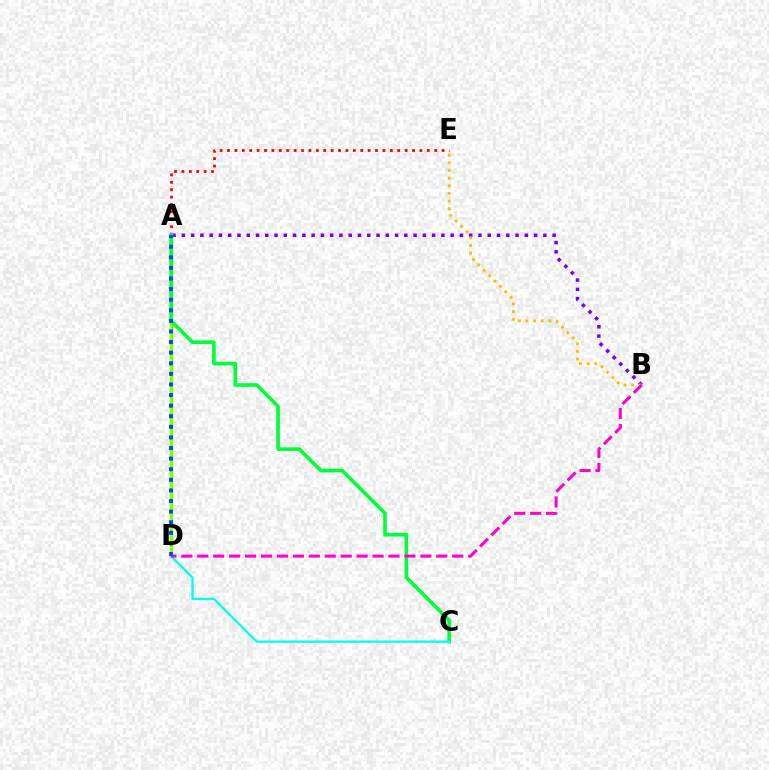{('A', 'B'): [{'color': '#7200ff', 'line_style': 'dotted', 'thickness': 2.52}], ('A', 'E'): [{'color': '#ff0000', 'line_style': 'dotted', 'thickness': 2.01}], ('B', 'E'): [{'color': '#ffbd00', 'line_style': 'dotted', 'thickness': 2.07}], ('A', 'D'): [{'color': '#84ff00', 'line_style': 'solid', 'thickness': 2.48}, {'color': '#004bff', 'line_style': 'dotted', 'thickness': 2.88}], ('A', 'C'): [{'color': '#00ff39', 'line_style': 'solid', 'thickness': 2.6}], ('C', 'D'): [{'color': '#00fff6', 'line_style': 'solid', 'thickness': 1.67}], ('B', 'D'): [{'color': '#ff00cf', 'line_style': 'dashed', 'thickness': 2.16}]}